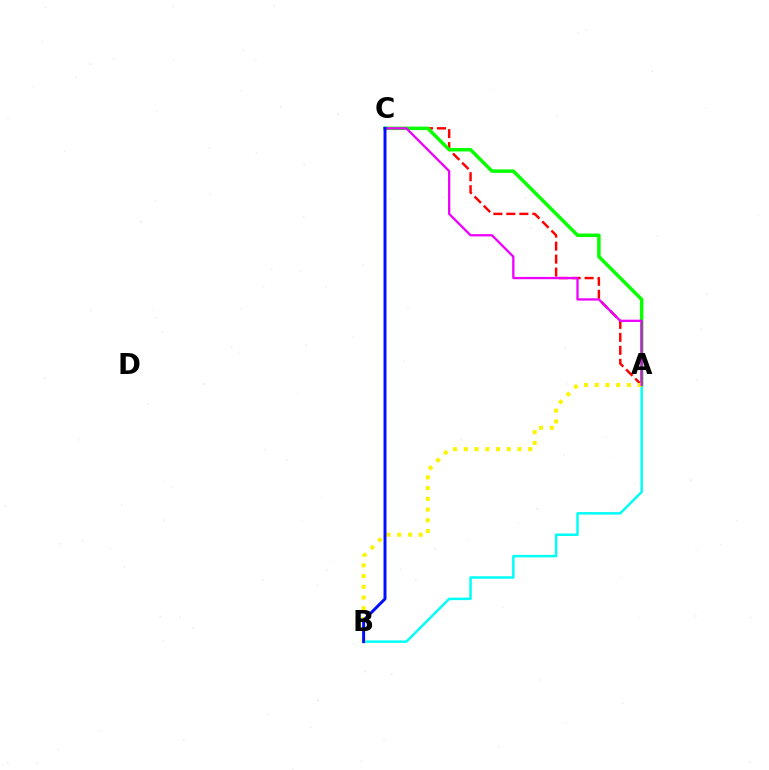{('A', 'C'): [{'color': '#ff0000', 'line_style': 'dashed', 'thickness': 1.76}, {'color': '#08ff00', 'line_style': 'solid', 'thickness': 2.51}, {'color': '#ee00ff', 'line_style': 'solid', 'thickness': 1.65}], ('A', 'B'): [{'color': '#00fff6', 'line_style': 'solid', 'thickness': 1.79}, {'color': '#fcf500', 'line_style': 'dotted', 'thickness': 2.92}], ('B', 'C'): [{'color': '#0010ff', 'line_style': 'solid', 'thickness': 2.13}]}